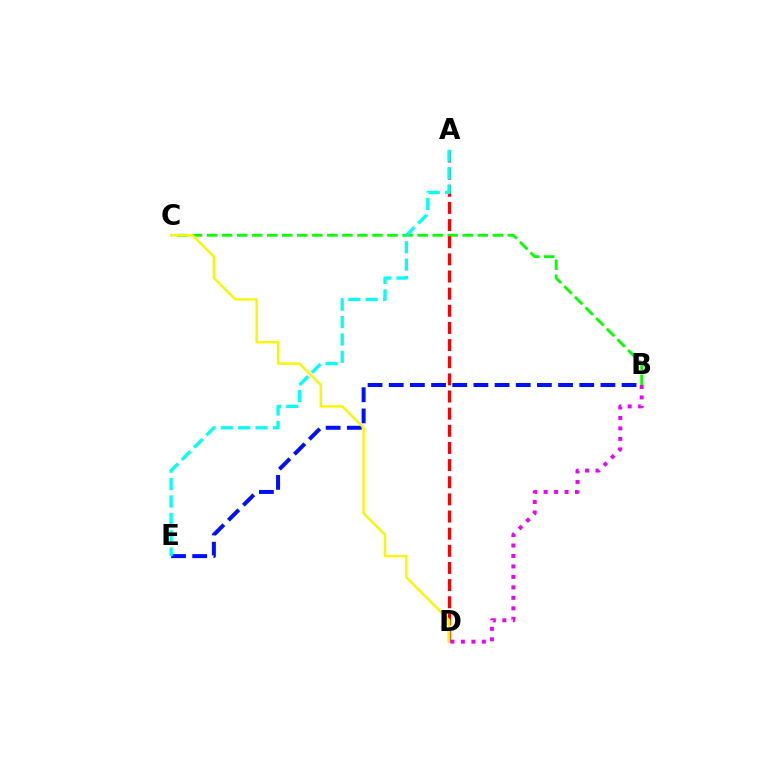{('B', 'C'): [{'color': '#08ff00', 'line_style': 'dashed', 'thickness': 2.04}], ('B', 'E'): [{'color': '#0010ff', 'line_style': 'dashed', 'thickness': 2.88}], ('A', 'D'): [{'color': '#ff0000', 'line_style': 'dashed', 'thickness': 2.33}], ('C', 'D'): [{'color': '#fcf500', 'line_style': 'solid', 'thickness': 1.72}], ('A', 'E'): [{'color': '#00fff6', 'line_style': 'dashed', 'thickness': 2.36}], ('B', 'D'): [{'color': '#ee00ff', 'line_style': 'dotted', 'thickness': 2.85}]}